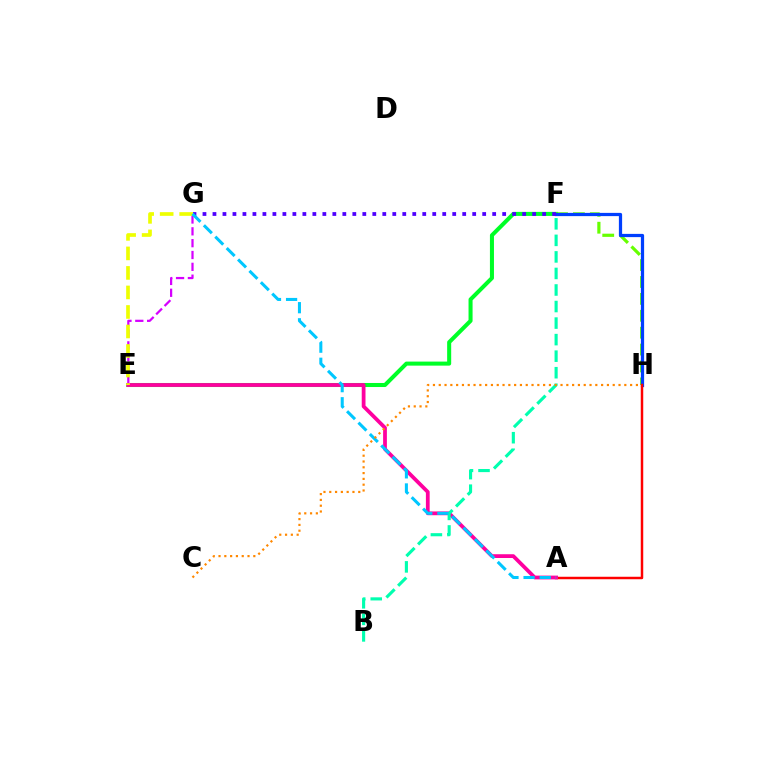{('E', 'F'): [{'color': '#00ff27', 'line_style': 'solid', 'thickness': 2.91}], ('F', 'H'): [{'color': '#66ff00', 'line_style': 'dashed', 'thickness': 2.3}, {'color': '#003fff', 'line_style': 'solid', 'thickness': 2.33}], ('A', 'H'): [{'color': '#ff0000', 'line_style': 'solid', 'thickness': 1.79}], ('E', 'G'): [{'color': '#d600ff', 'line_style': 'dashed', 'thickness': 1.61}, {'color': '#eeff00', 'line_style': 'dashed', 'thickness': 2.65}], ('A', 'E'): [{'color': '#ff00a0', 'line_style': 'solid', 'thickness': 2.71}], ('B', 'F'): [{'color': '#00ffaf', 'line_style': 'dashed', 'thickness': 2.25}], ('F', 'G'): [{'color': '#4f00ff', 'line_style': 'dotted', 'thickness': 2.71}], ('A', 'G'): [{'color': '#00c7ff', 'line_style': 'dashed', 'thickness': 2.19}], ('C', 'H'): [{'color': '#ff8800', 'line_style': 'dotted', 'thickness': 1.58}]}